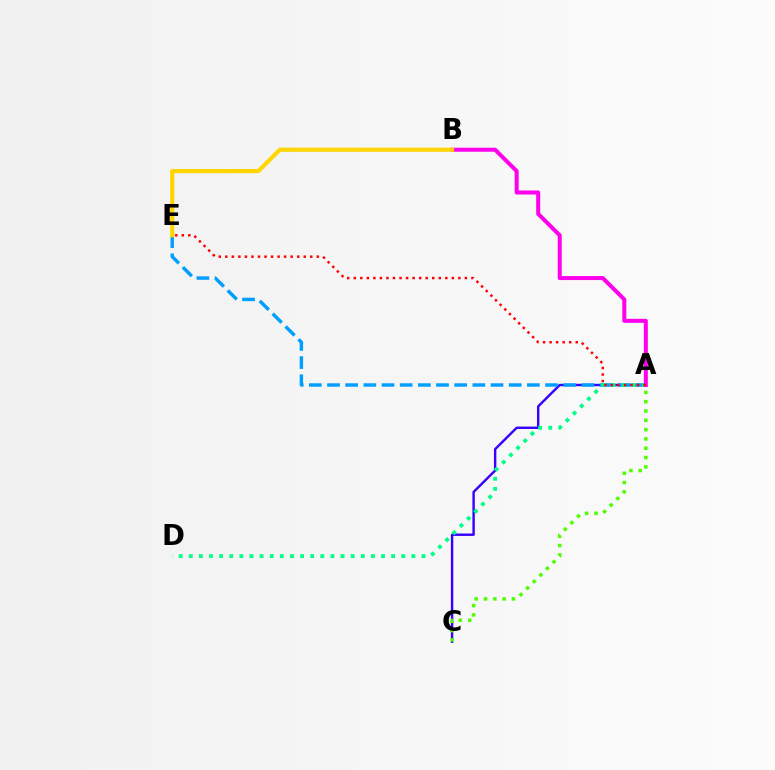{('A', 'C'): [{'color': '#3700ff', 'line_style': 'solid', 'thickness': 1.74}, {'color': '#4fff00', 'line_style': 'dotted', 'thickness': 2.53}], ('A', 'E'): [{'color': '#009eff', 'line_style': 'dashed', 'thickness': 2.47}, {'color': '#ff0000', 'line_style': 'dotted', 'thickness': 1.78}], ('A', 'D'): [{'color': '#00ff86', 'line_style': 'dotted', 'thickness': 2.75}], ('A', 'B'): [{'color': '#ff00ed', 'line_style': 'solid', 'thickness': 2.89}], ('B', 'E'): [{'color': '#ffd500', 'line_style': 'solid', 'thickness': 2.99}]}